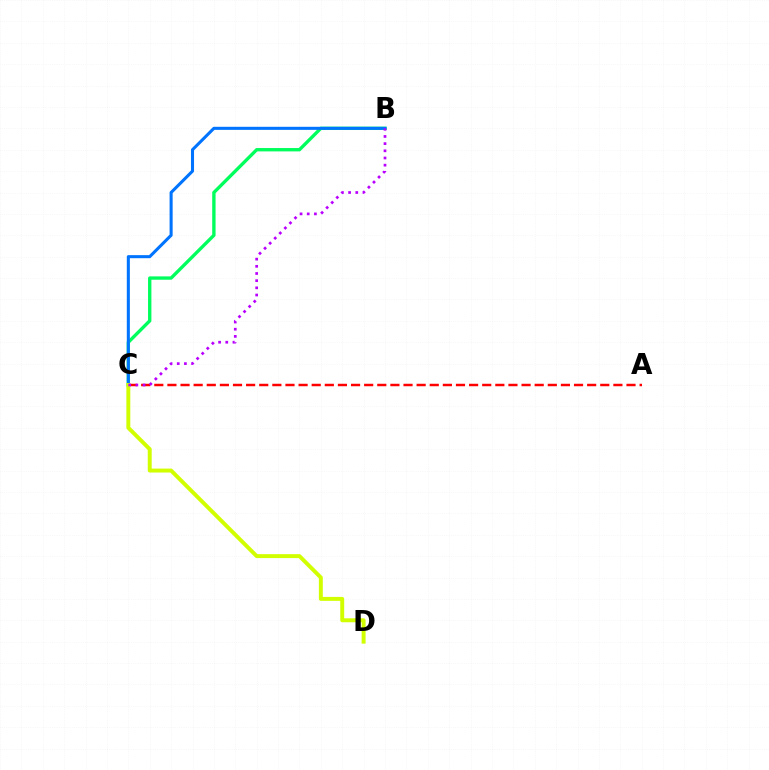{('A', 'C'): [{'color': '#ff0000', 'line_style': 'dashed', 'thickness': 1.78}], ('B', 'C'): [{'color': '#00ff5c', 'line_style': 'solid', 'thickness': 2.41}, {'color': '#0074ff', 'line_style': 'solid', 'thickness': 2.21}, {'color': '#b900ff', 'line_style': 'dotted', 'thickness': 1.95}], ('C', 'D'): [{'color': '#d1ff00', 'line_style': 'solid', 'thickness': 2.84}]}